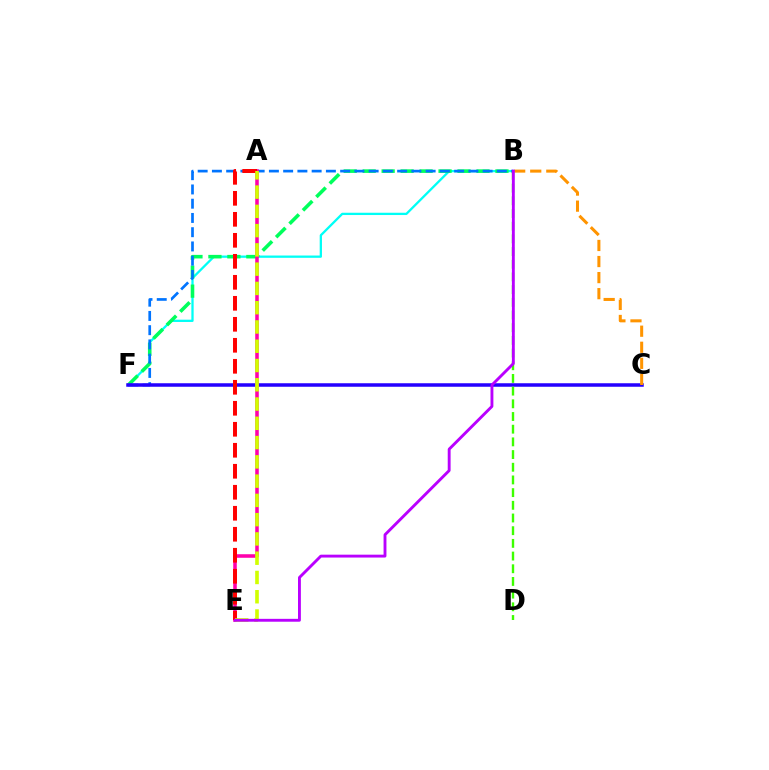{('B', 'F'): [{'color': '#00fff6', 'line_style': 'solid', 'thickness': 1.65}, {'color': '#00ff5c', 'line_style': 'dashed', 'thickness': 2.58}, {'color': '#0074ff', 'line_style': 'dashed', 'thickness': 1.94}], ('C', 'F'): [{'color': '#2500ff', 'line_style': 'solid', 'thickness': 2.52}], ('A', 'E'): [{'color': '#ff00ac', 'line_style': 'solid', 'thickness': 2.55}, {'color': '#ff0000', 'line_style': 'dashed', 'thickness': 2.85}, {'color': '#d1ff00', 'line_style': 'dashed', 'thickness': 2.62}], ('B', 'D'): [{'color': '#3dff00', 'line_style': 'dashed', 'thickness': 1.72}], ('B', 'C'): [{'color': '#ff9400', 'line_style': 'dashed', 'thickness': 2.18}], ('B', 'E'): [{'color': '#b900ff', 'line_style': 'solid', 'thickness': 2.07}]}